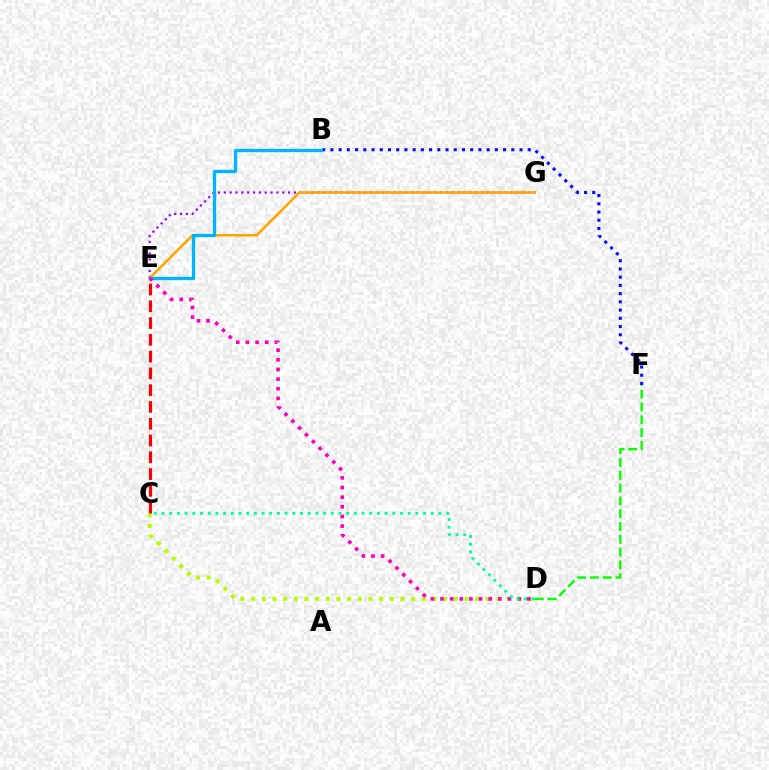{('C', 'D'): [{'color': '#b3ff00', 'line_style': 'dotted', 'thickness': 2.9}, {'color': '#00ff9d', 'line_style': 'dotted', 'thickness': 2.09}], ('B', 'F'): [{'color': '#0010ff', 'line_style': 'dotted', 'thickness': 2.23}], ('E', 'G'): [{'color': '#9b00ff', 'line_style': 'dotted', 'thickness': 1.59}, {'color': '#ffa500', 'line_style': 'solid', 'thickness': 1.84}], ('B', 'E'): [{'color': '#00b5ff', 'line_style': 'solid', 'thickness': 2.38}], ('C', 'E'): [{'color': '#ff0000', 'line_style': 'dashed', 'thickness': 2.28}], ('D', 'E'): [{'color': '#ff00bd', 'line_style': 'dotted', 'thickness': 2.62}], ('D', 'F'): [{'color': '#08ff00', 'line_style': 'dashed', 'thickness': 1.74}]}